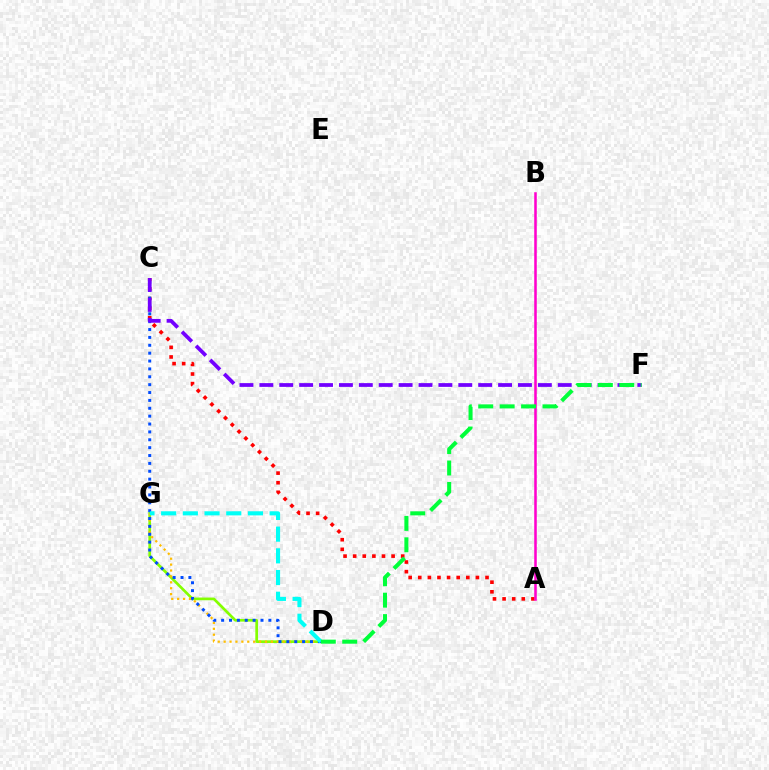{('D', 'G'): [{'color': '#84ff00', 'line_style': 'solid', 'thickness': 1.94}, {'color': '#ffbd00', 'line_style': 'dotted', 'thickness': 1.6}, {'color': '#00fff6', 'line_style': 'dashed', 'thickness': 2.95}], ('A', 'C'): [{'color': '#ff0000', 'line_style': 'dotted', 'thickness': 2.61}], ('C', 'D'): [{'color': '#004bff', 'line_style': 'dotted', 'thickness': 2.14}], ('C', 'F'): [{'color': '#7200ff', 'line_style': 'dashed', 'thickness': 2.7}], ('A', 'B'): [{'color': '#ff00cf', 'line_style': 'solid', 'thickness': 1.83}], ('D', 'F'): [{'color': '#00ff39', 'line_style': 'dashed', 'thickness': 2.91}]}